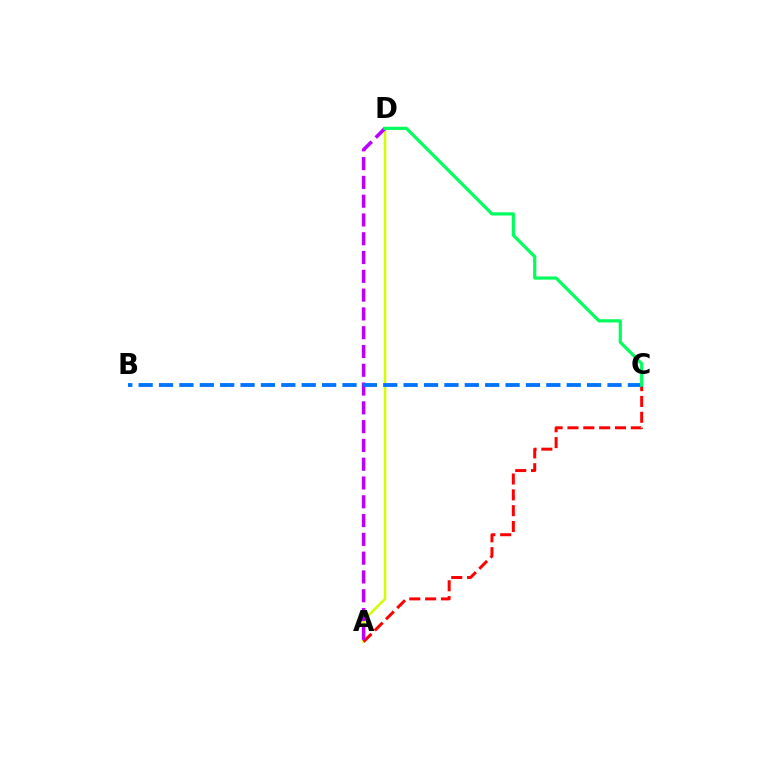{('A', 'D'): [{'color': '#d1ff00', 'line_style': 'solid', 'thickness': 1.82}, {'color': '#b900ff', 'line_style': 'dashed', 'thickness': 2.55}], ('A', 'C'): [{'color': '#ff0000', 'line_style': 'dashed', 'thickness': 2.15}], ('B', 'C'): [{'color': '#0074ff', 'line_style': 'dashed', 'thickness': 2.77}], ('C', 'D'): [{'color': '#00ff5c', 'line_style': 'solid', 'thickness': 2.3}]}